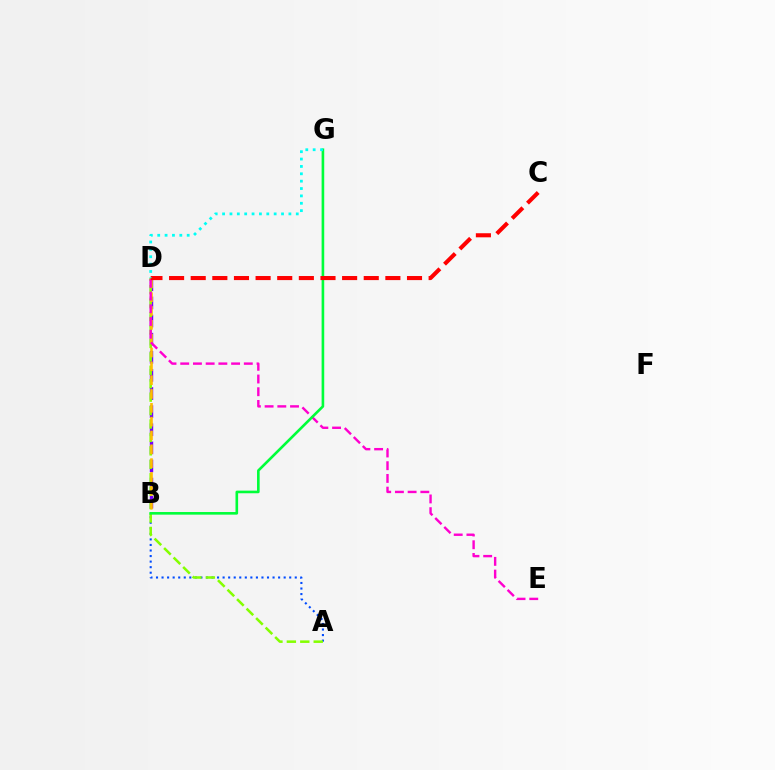{('A', 'B'): [{'color': '#004bff', 'line_style': 'dotted', 'thickness': 1.51}], ('B', 'D'): [{'color': '#7200ff', 'line_style': 'dashed', 'thickness': 2.46}, {'color': '#ffbd00', 'line_style': 'dashed', 'thickness': 1.88}], ('A', 'D'): [{'color': '#84ff00', 'line_style': 'dashed', 'thickness': 1.82}], ('D', 'E'): [{'color': '#ff00cf', 'line_style': 'dashed', 'thickness': 1.73}], ('B', 'G'): [{'color': '#00ff39', 'line_style': 'solid', 'thickness': 1.89}], ('C', 'D'): [{'color': '#ff0000', 'line_style': 'dashed', 'thickness': 2.94}], ('D', 'G'): [{'color': '#00fff6', 'line_style': 'dotted', 'thickness': 2.0}]}